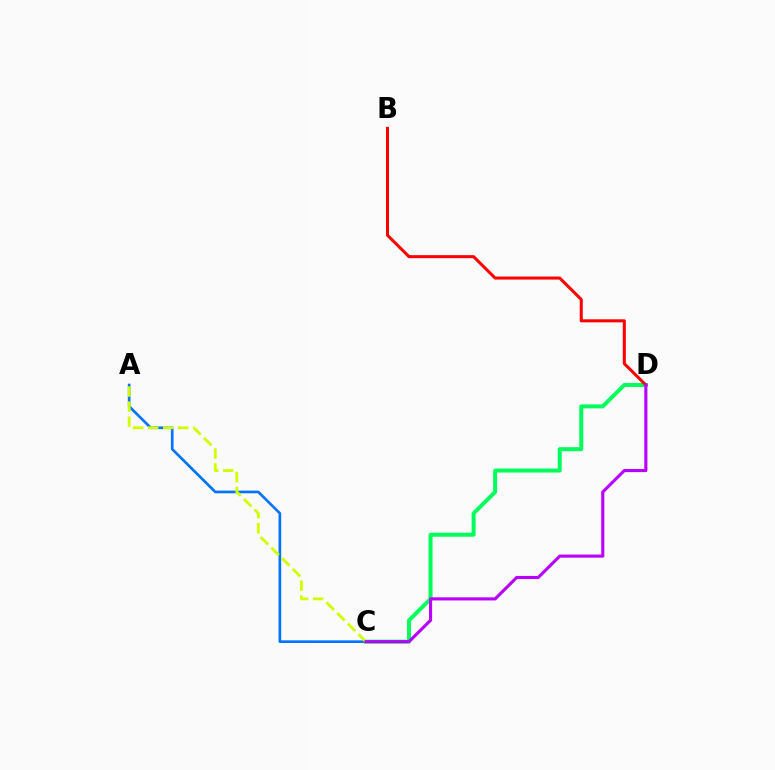{('A', 'C'): [{'color': '#0074ff', 'line_style': 'solid', 'thickness': 1.92}, {'color': '#d1ff00', 'line_style': 'dashed', 'thickness': 2.04}], ('C', 'D'): [{'color': '#00ff5c', 'line_style': 'solid', 'thickness': 2.87}, {'color': '#b900ff', 'line_style': 'solid', 'thickness': 2.24}], ('B', 'D'): [{'color': '#ff0000', 'line_style': 'solid', 'thickness': 2.2}]}